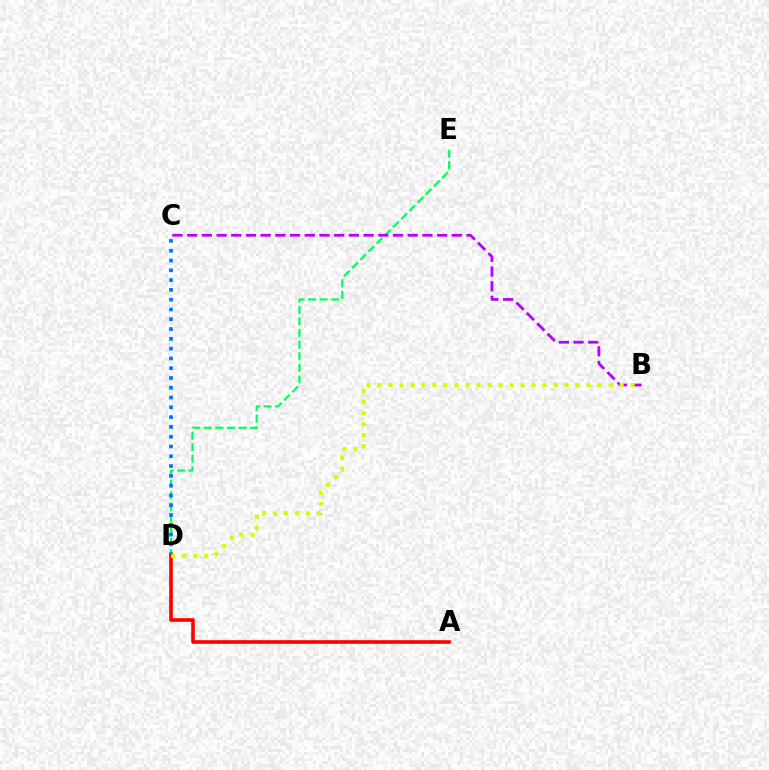{('D', 'E'): [{'color': '#00ff5c', 'line_style': 'dashed', 'thickness': 1.57}], ('C', 'D'): [{'color': '#0074ff', 'line_style': 'dotted', 'thickness': 2.66}], ('A', 'D'): [{'color': '#ff0000', 'line_style': 'solid', 'thickness': 2.6}], ('B', 'C'): [{'color': '#b900ff', 'line_style': 'dashed', 'thickness': 2.0}], ('B', 'D'): [{'color': '#d1ff00', 'line_style': 'dotted', 'thickness': 2.99}]}